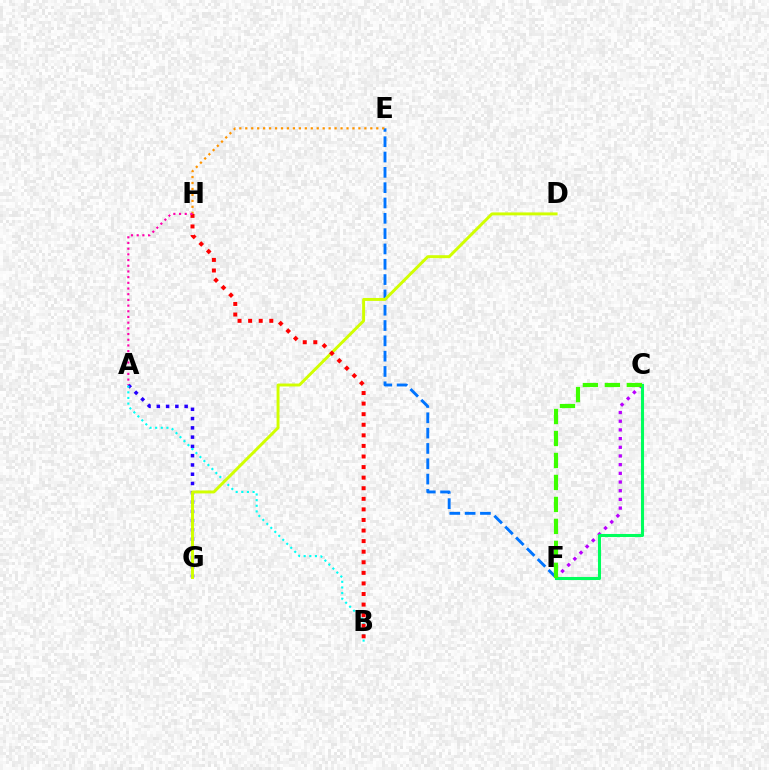{('E', 'F'): [{'color': '#0074ff', 'line_style': 'dashed', 'thickness': 2.08}], ('A', 'G'): [{'color': '#2500ff', 'line_style': 'dotted', 'thickness': 2.52}], ('A', 'B'): [{'color': '#00fff6', 'line_style': 'dotted', 'thickness': 1.53}], ('C', 'F'): [{'color': '#b900ff', 'line_style': 'dotted', 'thickness': 2.36}, {'color': '#00ff5c', 'line_style': 'solid', 'thickness': 2.21}, {'color': '#3dff00', 'line_style': 'dashed', 'thickness': 2.98}], ('D', 'G'): [{'color': '#d1ff00', 'line_style': 'solid', 'thickness': 2.11}], ('E', 'H'): [{'color': '#ff9400', 'line_style': 'dotted', 'thickness': 1.62}], ('B', 'H'): [{'color': '#ff0000', 'line_style': 'dotted', 'thickness': 2.87}], ('A', 'H'): [{'color': '#ff00ac', 'line_style': 'dotted', 'thickness': 1.55}]}